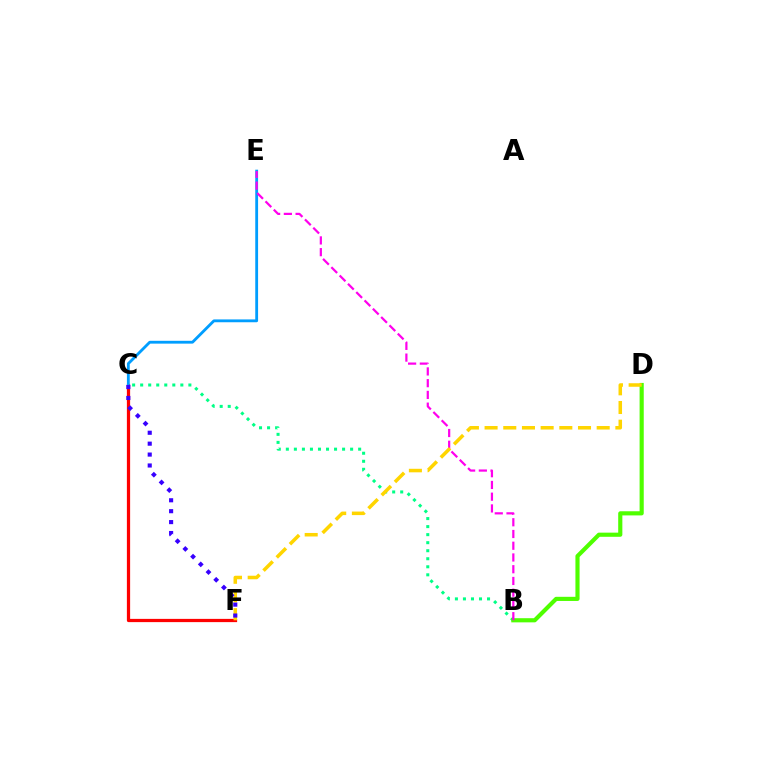{('B', 'C'): [{'color': '#00ff86', 'line_style': 'dotted', 'thickness': 2.18}], ('C', 'F'): [{'color': '#ff0000', 'line_style': 'solid', 'thickness': 2.33}, {'color': '#3700ff', 'line_style': 'dotted', 'thickness': 2.96}], ('B', 'D'): [{'color': '#4fff00', 'line_style': 'solid', 'thickness': 2.99}], ('C', 'E'): [{'color': '#009eff', 'line_style': 'solid', 'thickness': 2.04}], ('B', 'E'): [{'color': '#ff00ed', 'line_style': 'dashed', 'thickness': 1.59}], ('D', 'F'): [{'color': '#ffd500', 'line_style': 'dashed', 'thickness': 2.54}]}